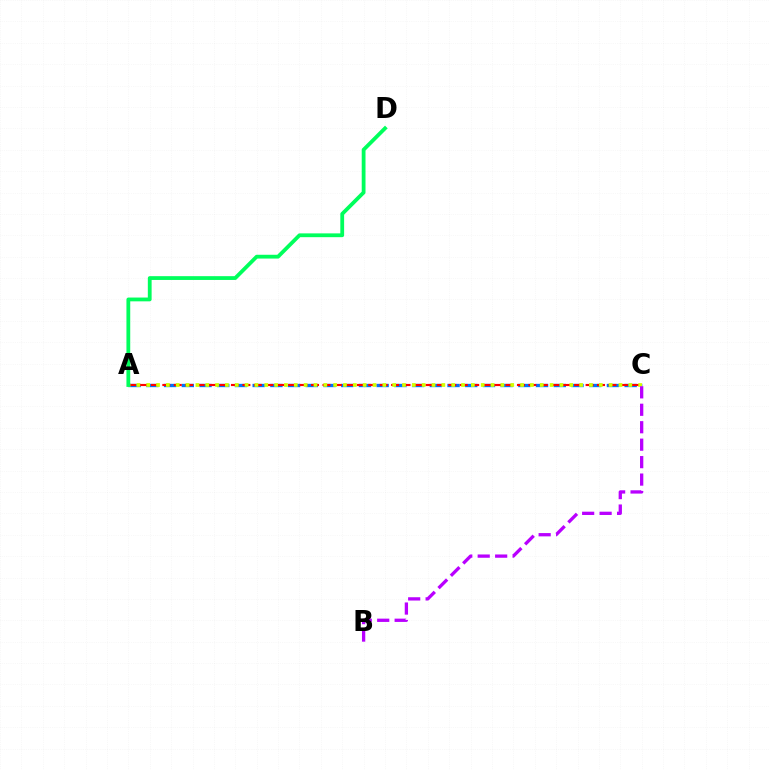{('A', 'C'): [{'color': '#0074ff', 'line_style': 'dashed', 'thickness': 2.41}, {'color': '#ff0000', 'line_style': 'dashed', 'thickness': 1.55}, {'color': '#d1ff00', 'line_style': 'dotted', 'thickness': 2.67}], ('B', 'C'): [{'color': '#b900ff', 'line_style': 'dashed', 'thickness': 2.37}], ('A', 'D'): [{'color': '#00ff5c', 'line_style': 'solid', 'thickness': 2.73}]}